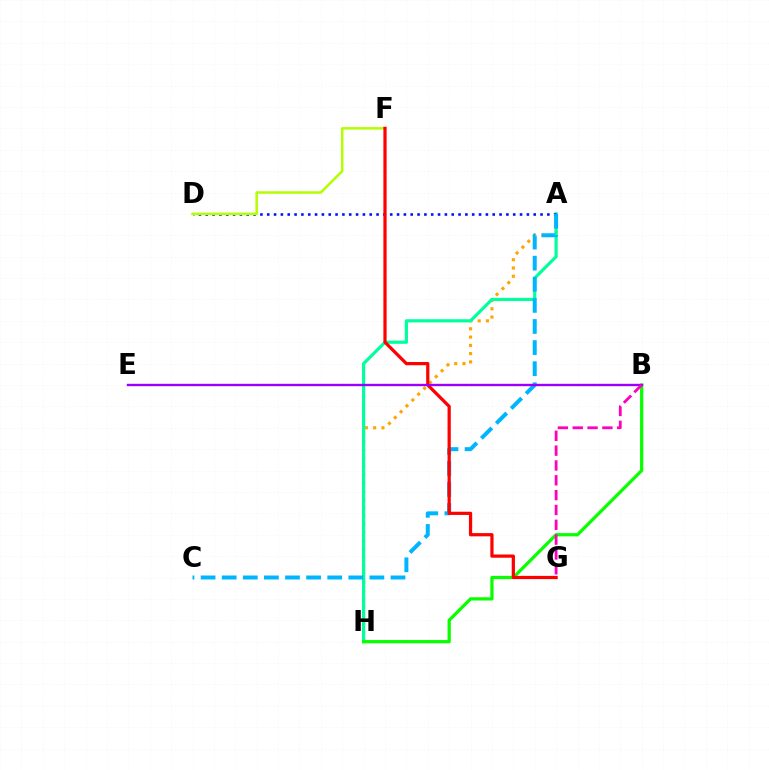{('A', 'H'): [{'color': '#ffa500', 'line_style': 'dotted', 'thickness': 2.25}, {'color': '#00ff9d', 'line_style': 'solid', 'thickness': 2.29}], ('A', 'D'): [{'color': '#0010ff', 'line_style': 'dotted', 'thickness': 1.86}], ('A', 'C'): [{'color': '#00b5ff', 'line_style': 'dashed', 'thickness': 2.87}], ('D', 'F'): [{'color': '#b3ff00', 'line_style': 'solid', 'thickness': 1.82}], ('B', 'H'): [{'color': '#08ff00', 'line_style': 'solid', 'thickness': 2.34}], ('F', 'G'): [{'color': '#ff0000', 'line_style': 'solid', 'thickness': 2.32}], ('B', 'E'): [{'color': '#9b00ff', 'line_style': 'solid', 'thickness': 1.71}], ('B', 'G'): [{'color': '#ff00bd', 'line_style': 'dashed', 'thickness': 2.01}]}